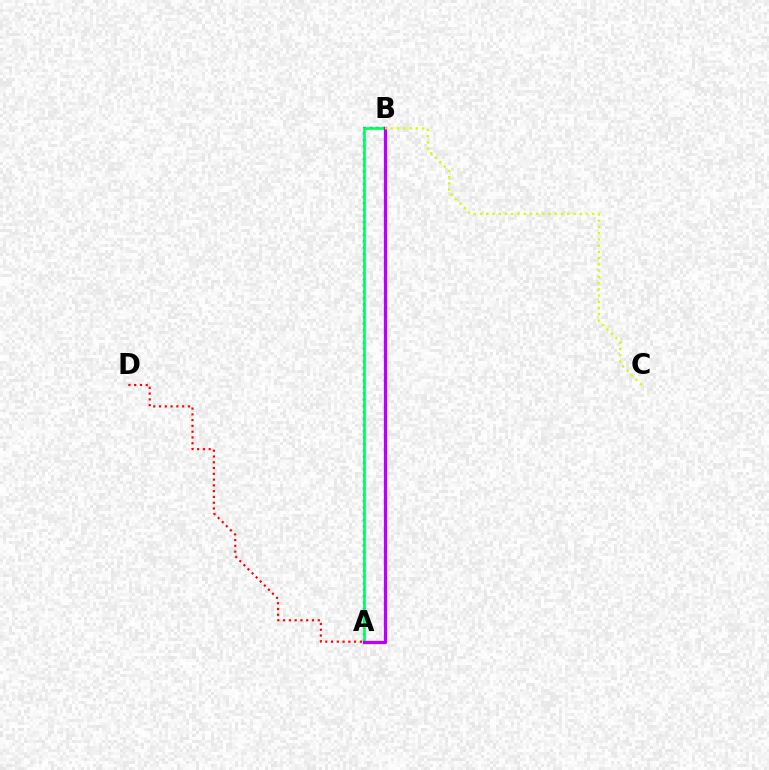{('A', 'B'): [{'color': '#0074ff', 'line_style': 'dotted', 'thickness': 1.72}, {'color': '#00ff5c', 'line_style': 'solid', 'thickness': 1.95}, {'color': '#b900ff', 'line_style': 'solid', 'thickness': 2.35}], ('A', 'D'): [{'color': '#ff0000', 'line_style': 'dotted', 'thickness': 1.57}], ('B', 'C'): [{'color': '#d1ff00', 'line_style': 'dotted', 'thickness': 1.69}]}